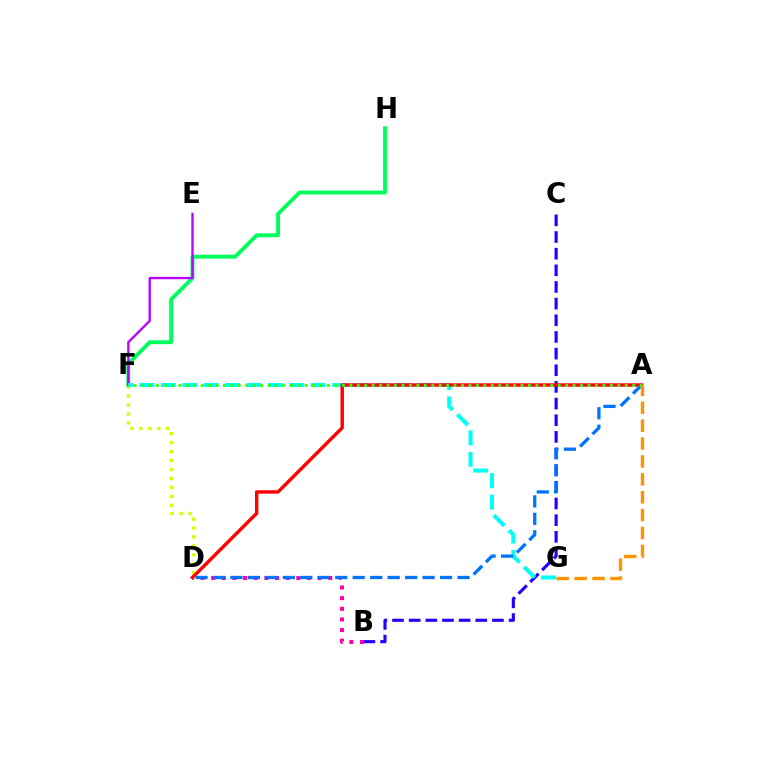{('B', 'D'): [{'color': '#ff00ac', 'line_style': 'dotted', 'thickness': 2.89}], ('B', 'C'): [{'color': '#2500ff', 'line_style': 'dashed', 'thickness': 2.26}], ('F', 'H'): [{'color': '#00ff5c', 'line_style': 'solid', 'thickness': 2.81}], ('D', 'F'): [{'color': '#d1ff00', 'line_style': 'dotted', 'thickness': 2.43}], ('E', 'F'): [{'color': '#b900ff', 'line_style': 'solid', 'thickness': 1.69}], ('F', 'G'): [{'color': '#00fff6', 'line_style': 'dashed', 'thickness': 2.91}], ('A', 'D'): [{'color': '#ff0000', 'line_style': 'solid', 'thickness': 2.45}, {'color': '#0074ff', 'line_style': 'dashed', 'thickness': 2.37}], ('A', 'F'): [{'color': '#3dff00', 'line_style': 'dotted', 'thickness': 2.02}], ('A', 'G'): [{'color': '#ff9400', 'line_style': 'dashed', 'thickness': 2.43}]}